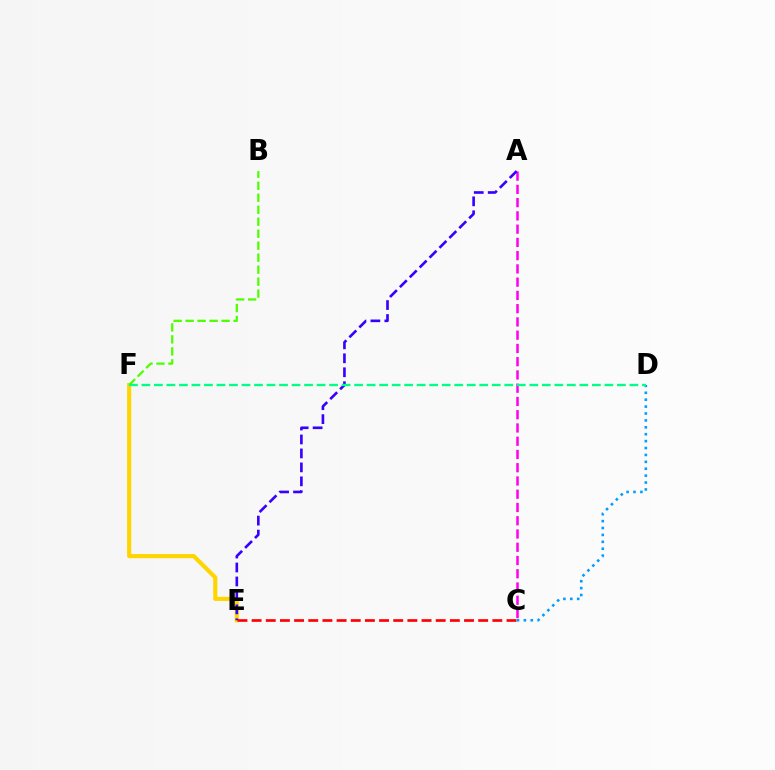{('E', 'F'): [{'color': '#ffd500', 'line_style': 'solid', 'thickness': 2.97}], ('B', 'F'): [{'color': '#4fff00', 'line_style': 'dashed', 'thickness': 1.63}], ('C', 'E'): [{'color': '#ff0000', 'line_style': 'dashed', 'thickness': 1.92}], ('C', 'D'): [{'color': '#009eff', 'line_style': 'dotted', 'thickness': 1.88}], ('A', 'C'): [{'color': '#ff00ed', 'line_style': 'dashed', 'thickness': 1.8}], ('A', 'E'): [{'color': '#3700ff', 'line_style': 'dashed', 'thickness': 1.9}], ('D', 'F'): [{'color': '#00ff86', 'line_style': 'dashed', 'thickness': 1.7}]}